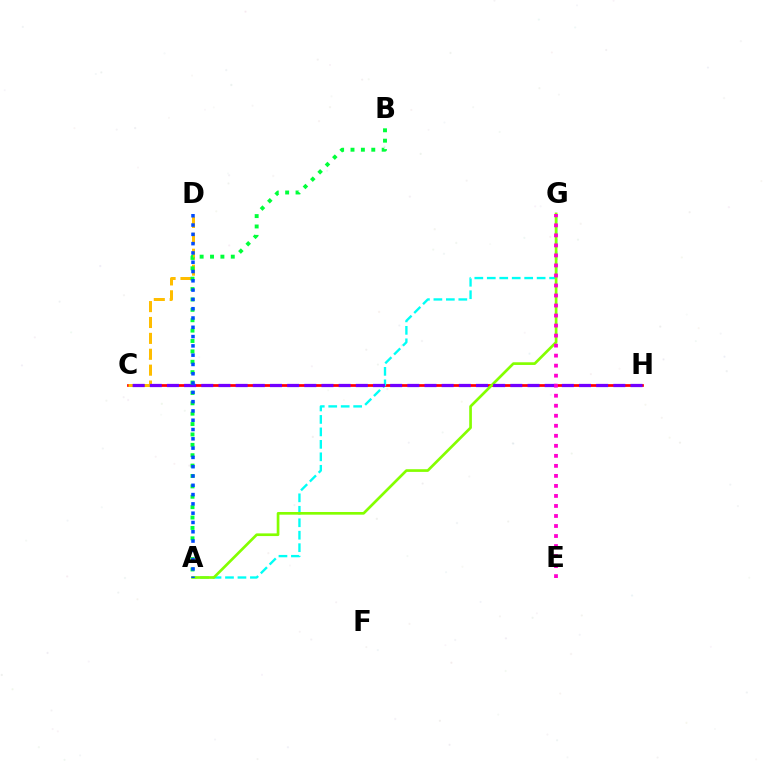{('C', 'H'): [{'color': '#ff0000', 'line_style': 'solid', 'thickness': 1.97}, {'color': '#7200ff', 'line_style': 'dashed', 'thickness': 2.33}], ('C', 'D'): [{'color': '#ffbd00', 'line_style': 'dashed', 'thickness': 2.16}], ('A', 'G'): [{'color': '#00fff6', 'line_style': 'dashed', 'thickness': 1.69}, {'color': '#84ff00', 'line_style': 'solid', 'thickness': 1.93}], ('E', 'G'): [{'color': '#ff00cf', 'line_style': 'dotted', 'thickness': 2.72}], ('A', 'B'): [{'color': '#00ff39', 'line_style': 'dotted', 'thickness': 2.82}], ('A', 'D'): [{'color': '#004bff', 'line_style': 'dotted', 'thickness': 2.53}]}